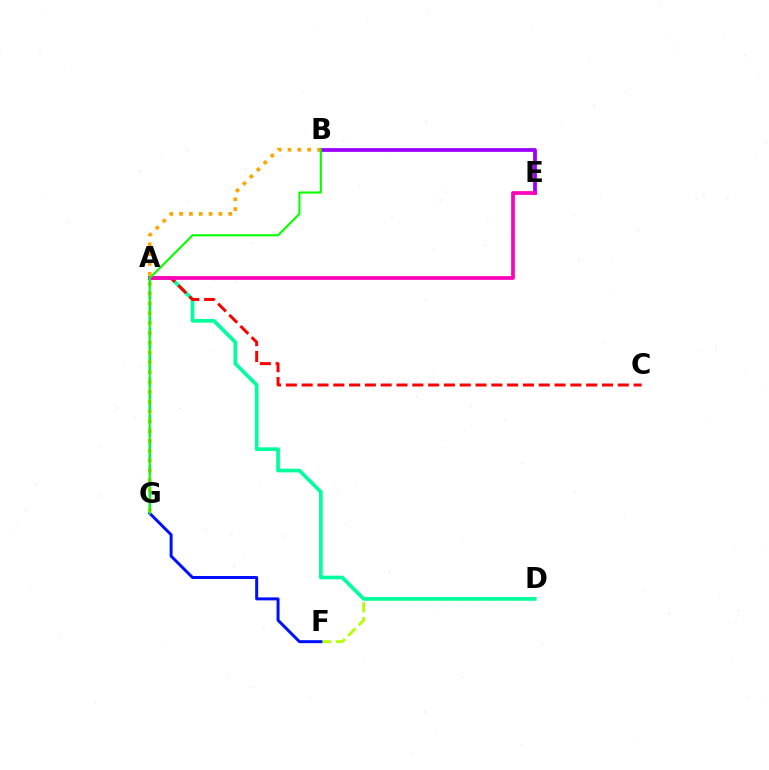{('B', 'E'): [{'color': '#9b00ff', 'line_style': 'solid', 'thickness': 2.7}], ('D', 'F'): [{'color': '#b3ff00', 'line_style': 'dashed', 'thickness': 2.02}], ('F', 'G'): [{'color': '#0010ff', 'line_style': 'solid', 'thickness': 2.15}], ('A', 'D'): [{'color': '#00ff9d', 'line_style': 'solid', 'thickness': 2.64}], ('A', 'C'): [{'color': '#ff0000', 'line_style': 'dashed', 'thickness': 2.15}], ('A', 'G'): [{'color': '#00b5ff', 'line_style': 'dashed', 'thickness': 1.69}], ('B', 'G'): [{'color': '#ffa500', 'line_style': 'dotted', 'thickness': 2.67}, {'color': '#08ff00', 'line_style': 'solid', 'thickness': 1.54}], ('A', 'E'): [{'color': '#ff00bd', 'line_style': 'solid', 'thickness': 2.67}]}